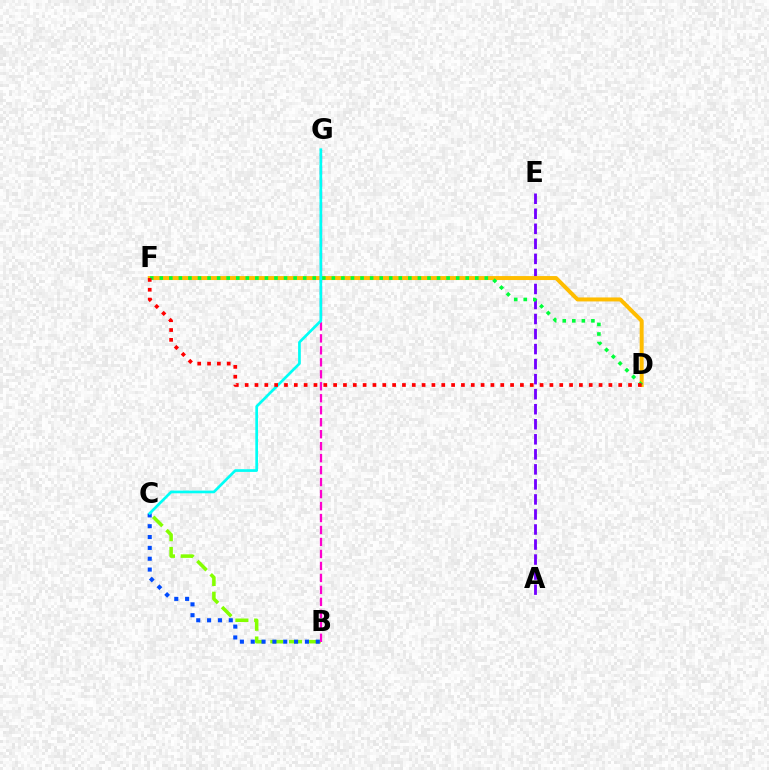{('A', 'E'): [{'color': '#7200ff', 'line_style': 'dashed', 'thickness': 2.04}], ('D', 'F'): [{'color': '#ffbd00', 'line_style': 'solid', 'thickness': 2.87}, {'color': '#00ff39', 'line_style': 'dotted', 'thickness': 2.6}, {'color': '#ff0000', 'line_style': 'dotted', 'thickness': 2.67}], ('B', 'C'): [{'color': '#84ff00', 'line_style': 'dashed', 'thickness': 2.55}, {'color': '#004bff', 'line_style': 'dotted', 'thickness': 2.94}], ('B', 'G'): [{'color': '#ff00cf', 'line_style': 'dashed', 'thickness': 1.63}], ('C', 'G'): [{'color': '#00fff6', 'line_style': 'solid', 'thickness': 1.94}]}